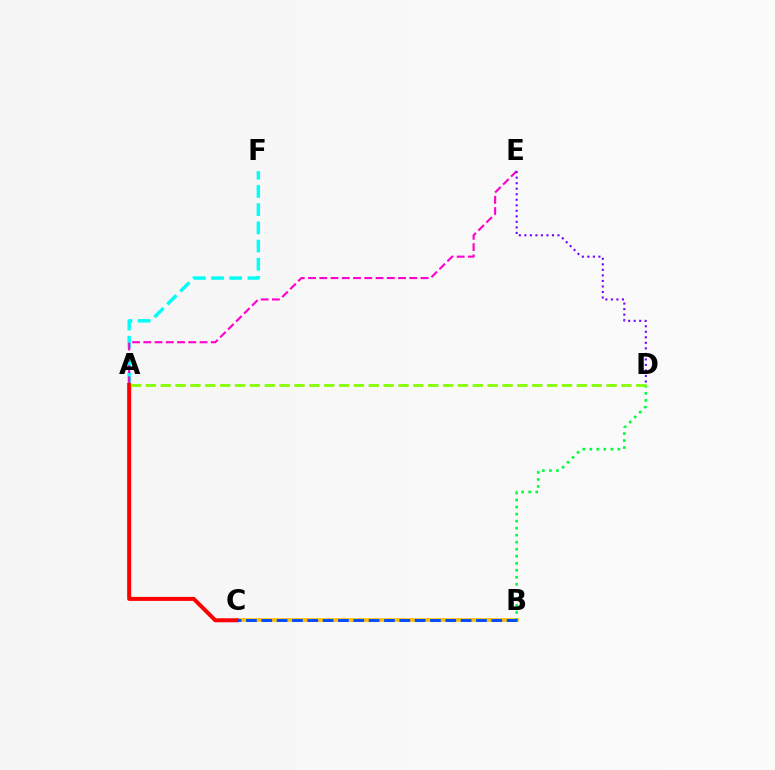{('A', 'F'): [{'color': '#00fff6', 'line_style': 'dashed', 'thickness': 2.47}], ('A', 'E'): [{'color': '#ff00cf', 'line_style': 'dashed', 'thickness': 1.53}], ('B', 'C'): [{'color': '#ffbd00', 'line_style': 'solid', 'thickness': 2.62}, {'color': '#004bff', 'line_style': 'dashed', 'thickness': 2.08}], ('B', 'D'): [{'color': '#00ff39', 'line_style': 'dotted', 'thickness': 1.91}], ('D', 'E'): [{'color': '#7200ff', 'line_style': 'dotted', 'thickness': 1.5}], ('A', 'C'): [{'color': '#ff0000', 'line_style': 'solid', 'thickness': 2.88}], ('A', 'D'): [{'color': '#84ff00', 'line_style': 'dashed', 'thickness': 2.02}]}